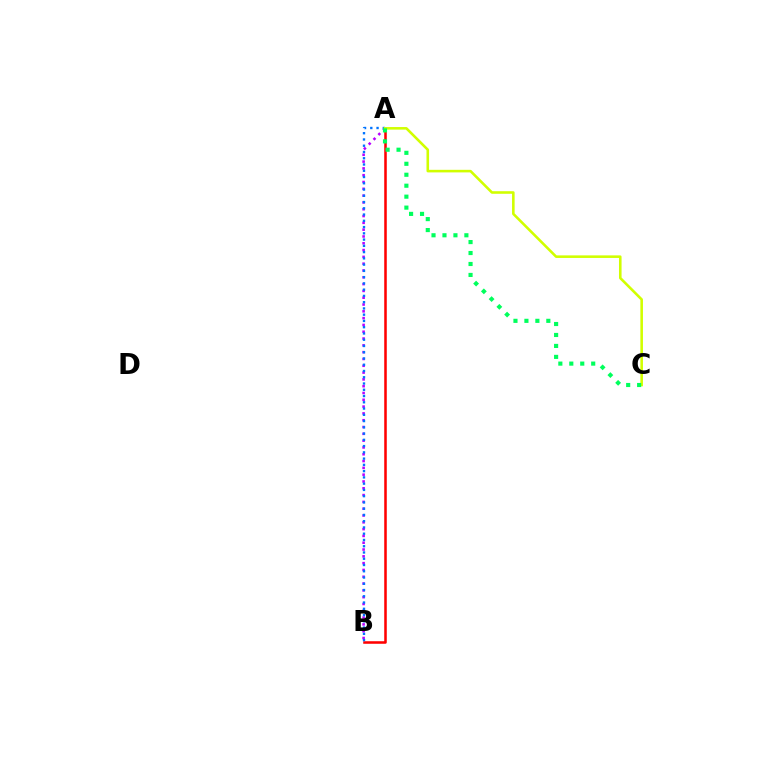{('A', 'B'): [{'color': '#b900ff', 'line_style': 'dotted', 'thickness': 1.85}, {'color': '#ff0000', 'line_style': 'solid', 'thickness': 1.83}, {'color': '#0074ff', 'line_style': 'dotted', 'thickness': 1.7}], ('A', 'C'): [{'color': '#d1ff00', 'line_style': 'solid', 'thickness': 1.86}, {'color': '#00ff5c', 'line_style': 'dotted', 'thickness': 2.98}]}